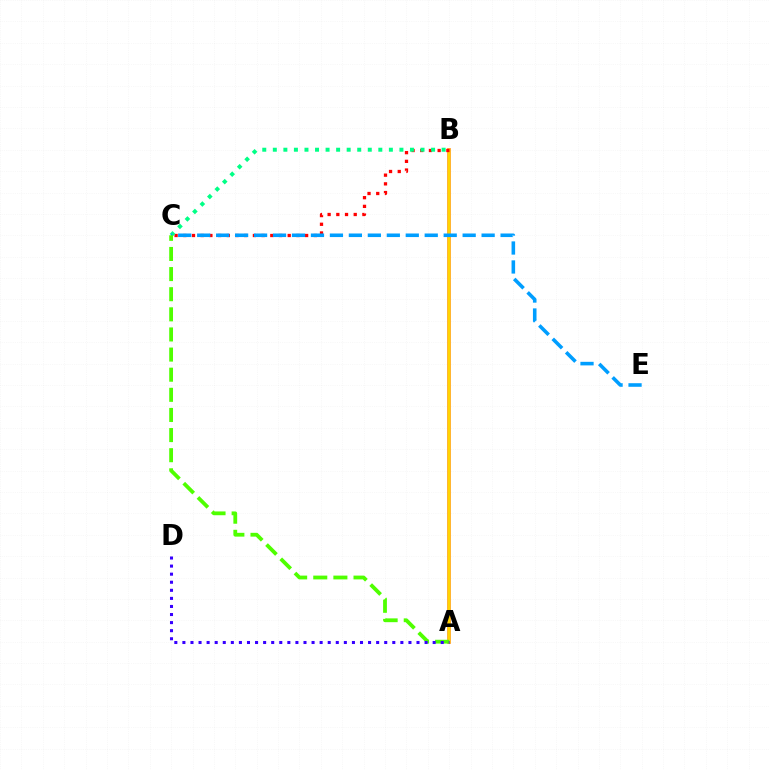{('A', 'B'): [{'color': '#ff00ed', 'line_style': 'solid', 'thickness': 2.52}, {'color': '#ffd500', 'line_style': 'solid', 'thickness': 2.58}], ('B', 'C'): [{'color': '#ff0000', 'line_style': 'dotted', 'thickness': 2.36}, {'color': '#00ff86', 'line_style': 'dotted', 'thickness': 2.87}], ('C', 'E'): [{'color': '#009eff', 'line_style': 'dashed', 'thickness': 2.58}], ('A', 'C'): [{'color': '#4fff00', 'line_style': 'dashed', 'thickness': 2.73}], ('A', 'D'): [{'color': '#3700ff', 'line_style': 'dotted', 'thickness': 2.19}]}